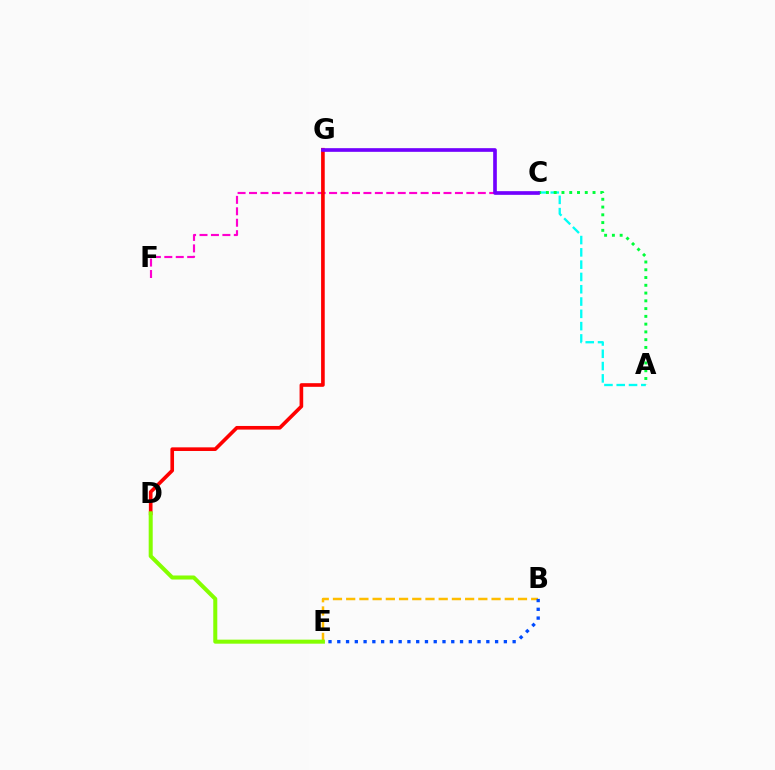{('C', 'F'): [{'color': '#ff00cf', 'line_style': 'dashed', 'thickness': 1.55}], ('D', 'G'): [{'color': '#ff0000', 'line_style': 'solid', 'thickness': 2.62}], ('B', 'E'): [{'color': '#ffbd00', 'line_style': 'dashed', 'thickness': 1.8}, {'color': '#004bff', 'line_style': 'dotted', 'thickness': 2.38}], ('A', 'C'): [{'color': '#00fff6', 'line_style': 'dashed', 'thickness': 1.67}, {'color': '#00ff39', 'line_style': 'dotted', 'thickness': 2.11}], ('D', 'E'): [{'color': '#84ff00', 'line_style': 'solid', 'thickness': 2.9}], ('C', 'G'): [{'color': '#7200ff', 'line_style': 'solid', 'thickness': 2.64}]}